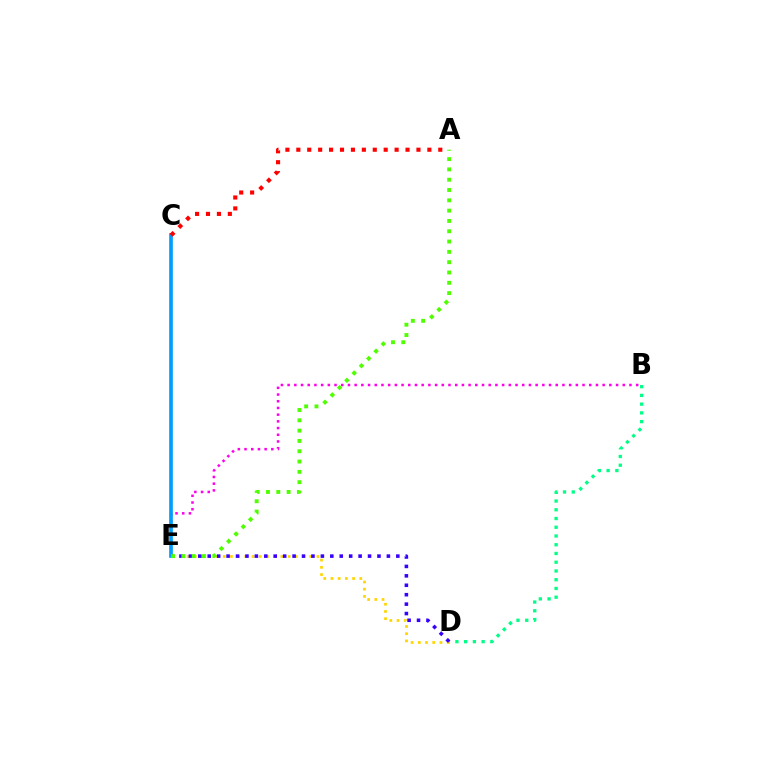{('D', 'E'): [{'color': '#ffd500', 'line_style': 'dotted', 'thickness': 1.96}, {'color': '#3700ff', 'line_style': 'dotted', 'thickness': 2.56}], ('B', 'D'): [{'color': '#00ff86', 'line_style': 'dotted', 'thickness': 2.38}], ('B', 'E'): [{'color': '#ff00ed', 'line_style': 'dotted', 'thickness': 1.82}], ('C', 'E'): [{'color': '#009eff', 'line_style': 'solid', 'thickness': 2.63}], ('A', 'C'): [{'color': '#ff0000', 'line_style': 'dotted', 'thickness': 2.97}], ('A', 'E'): [{'color': '#4fff00', 'line_style': 'dotted', 'thickness': 2.8}]}